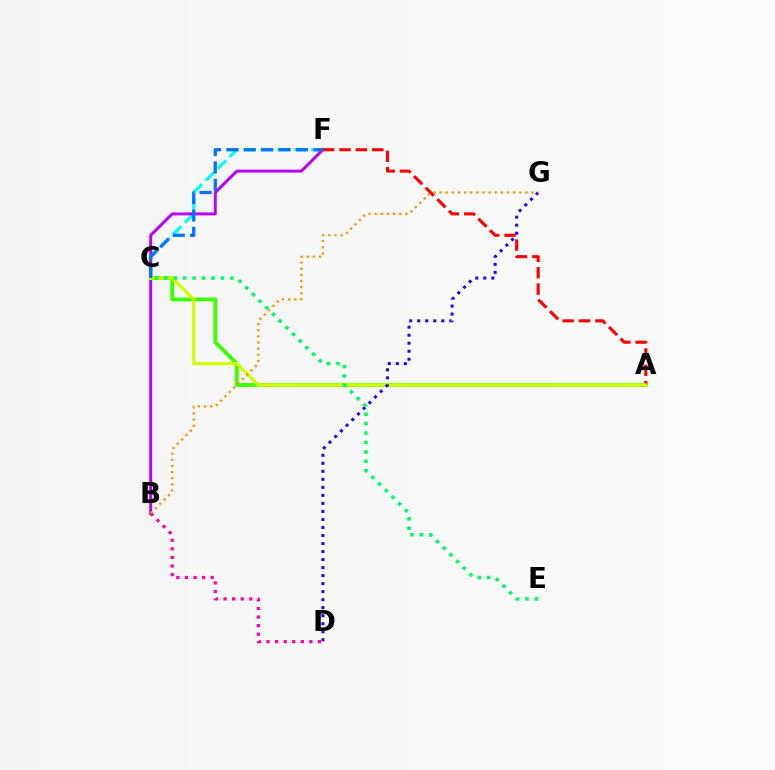{('C', 'F'): [{'color': '#00fff6', 'line_style': 'dashed', 'thickness': 2.29}, {'color': '#0074ff', 'line_style': 'dashed', 'thickness': 2.36}], ('B', 'F'): [{'color': '#b900ff', 'line_style': 'solid', 'thickness': 2.13}], ('A', 'C'): [{'color': '#3dff00', 'line_style': 'solid', 'thickness': 2.78}, {'color': '#d1ff00', 'line_style': 'solid', 'thickness': 2.33}], ('A', 'F'): [{'color': '#ff0000', 'line_style': 'dashed', 'thickness': 2.23}], ('B', 'D'): [{'color': '#ff00ac', 'line_style': 'dotted', 'thickness': 2.33}], ('D', 'G'): [{'color': '#2500ff', 'line_style': 'dotted', 'thickness': 2.18}], ('C', 'E'): [{'color': '#00ff5c', 'line_style': 'dotted', 'thickness': 2.56}], ('B', 'G'): [{'color': '#ff9400', 'line_style': 'dotted', 'thickness': 1.67}]}